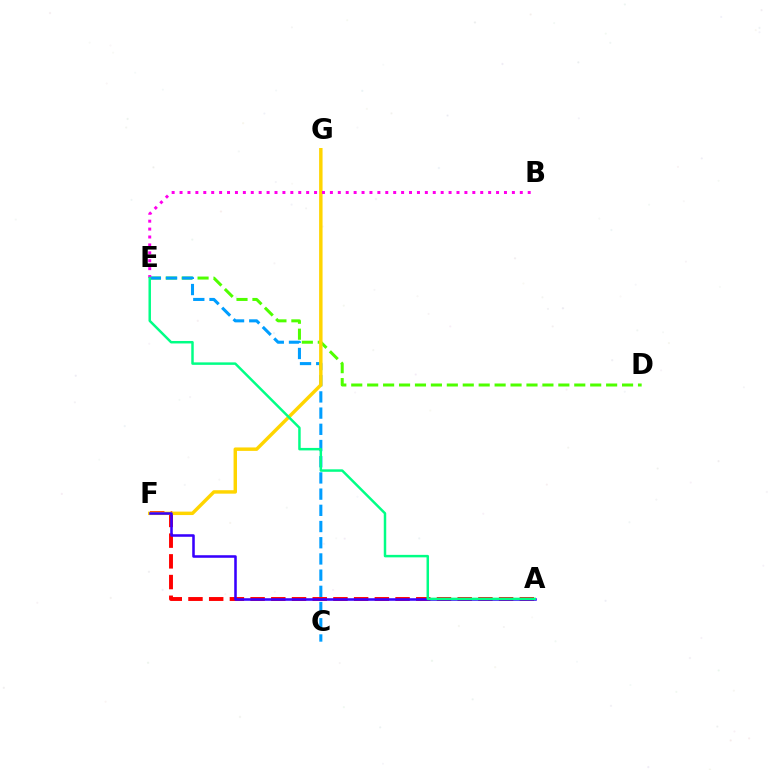{('D', 'E'): [{'color': '#4fff00', 'line_style': 'dashed', 'thickness': 2.16}], ('A', 'F'): [{'color': '#ff0000', 'line_style': 'dashed', 'thickness': 2.81}, {'color': '#3700ff', 'line_style': 'solid', 'thickness': 1.84}], ('C', 'E'): [{'color': '#009eff', 'line_style': 'dashed', 'thickness': 2.2}], ('F', 'G'): [{'color': '#ffd500', 'line_style': 'solid', 'thickness': 2.48}], ('B', 'E'): [{'color': '#ff00ed', 'line_style': 'dotted', 'thickness': 2.15}], ('A', 'E'): [{'color': '#00ff86', 'line_style': 'solid', 'thickness': 1.78}]}